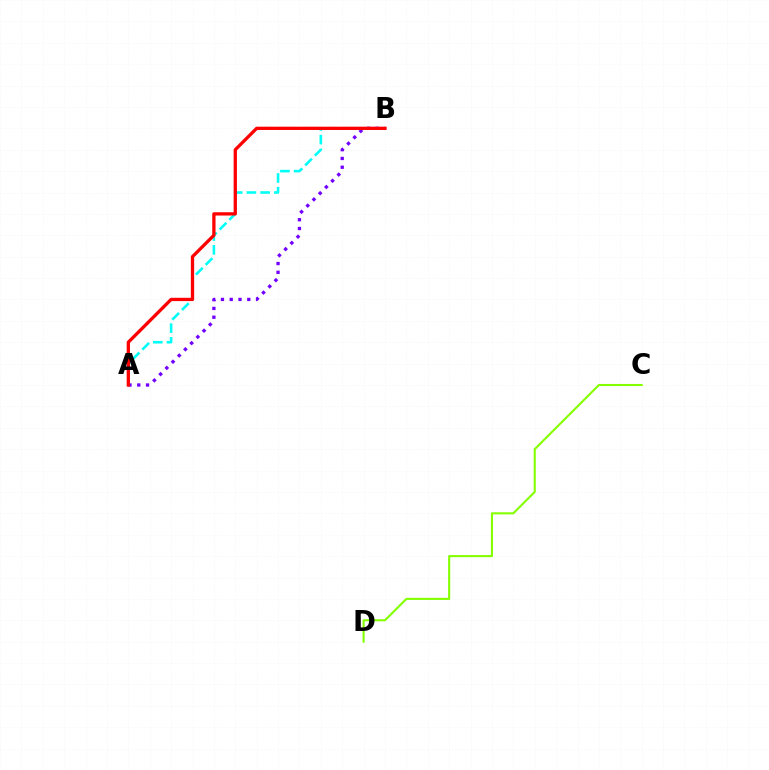{('C', 'D'): [{'color': '#84ff00', 'line_style': 'solid', 'thickness': 1.51}], ('A', 'B'): [{'color': '#00fff6', 'line_style': 'dashed', 'thickness': 1.86}, {'color': '#7200ff', 'line_style': 'dotted', 'thickness': 2.38}, {'color': '#ff0000', 'line_style': 'solid', 'thickness': 2.37}]}